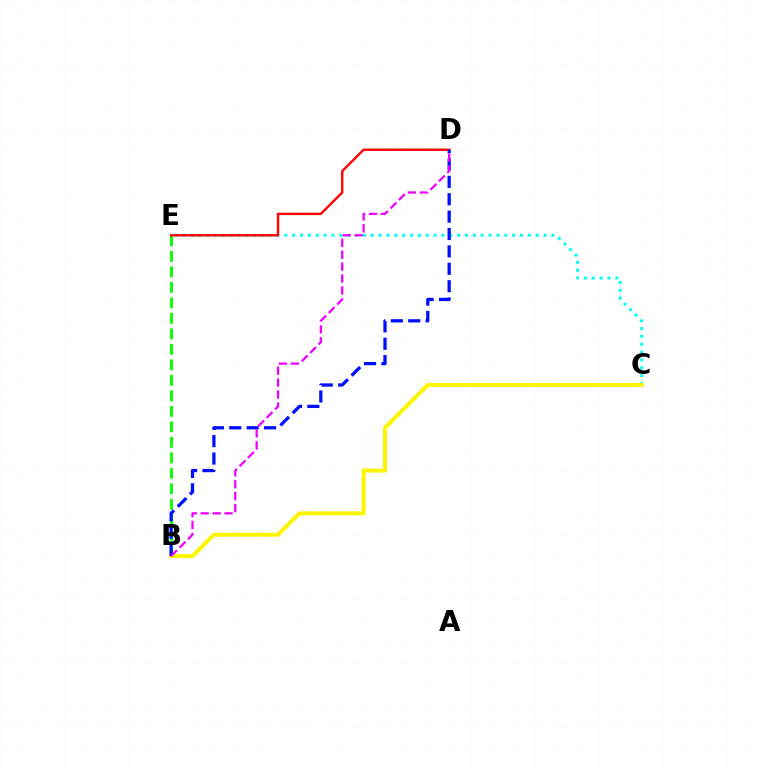{('C', 'E'): [{'color': '#00fff6', 'line_style': 'dotted', 'thickness': 2.13}], ('B', 'E'): [{'color': '#08ff00', 'line_style': 'dashed', 'thickness': 2.1}], ('B', 'C'): [{'color': '#fcf500', 'line_style': 'solid', 'thickness': 2.88}], ('D', 'E'): [{'color': '#ff0000', 'line_style': 'solid', 'thickness': 1.71}], ('B', 'D'): [{'color': '#0010ff', 'line_style': 'dashed', 'thickness': 2.36}, {'color': '#ee00ff', 'line_style': 'dashed', 'thickness': 1.62}]}